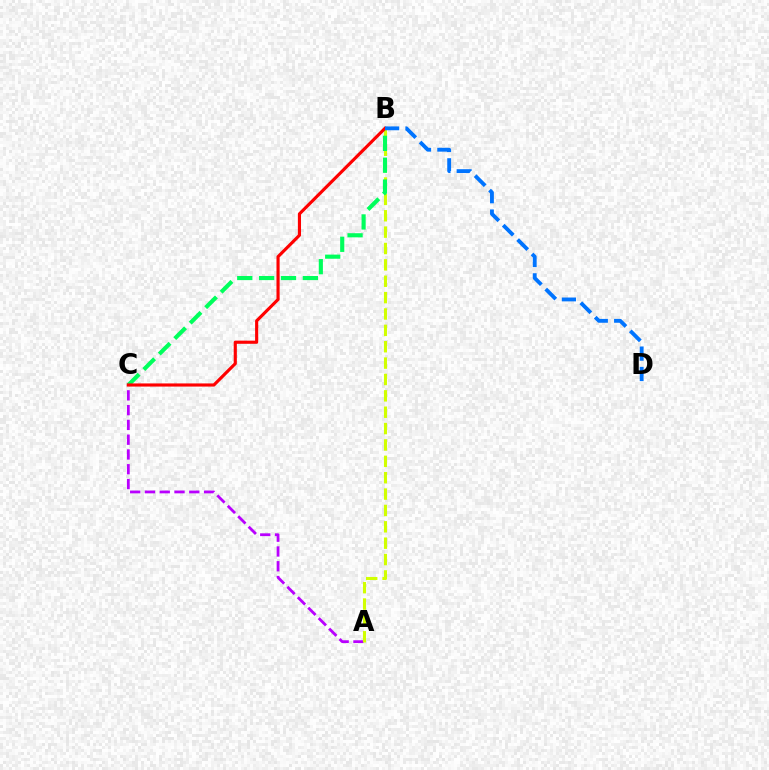{('A', 'C'): [{'color': '#b900ff', 'line_style': 'dashed', 'thickness': 2.01}], ('A', 'B'): [{'color': '#d1ff00', 'line_style': 'dashed', 'thickness': 2.22}], ('B', 'C'): [{'color': '#00ff5c', 'line_style': 'dashed', 'thickness': 2.97}, {'color': '#ff0000', 'line_style': 'solid', 'thickness': 2.26}], ('B', 'D'): [{'color': '#0074ff', 'line_style': 'dashed', 'thickness': 2.77}]}